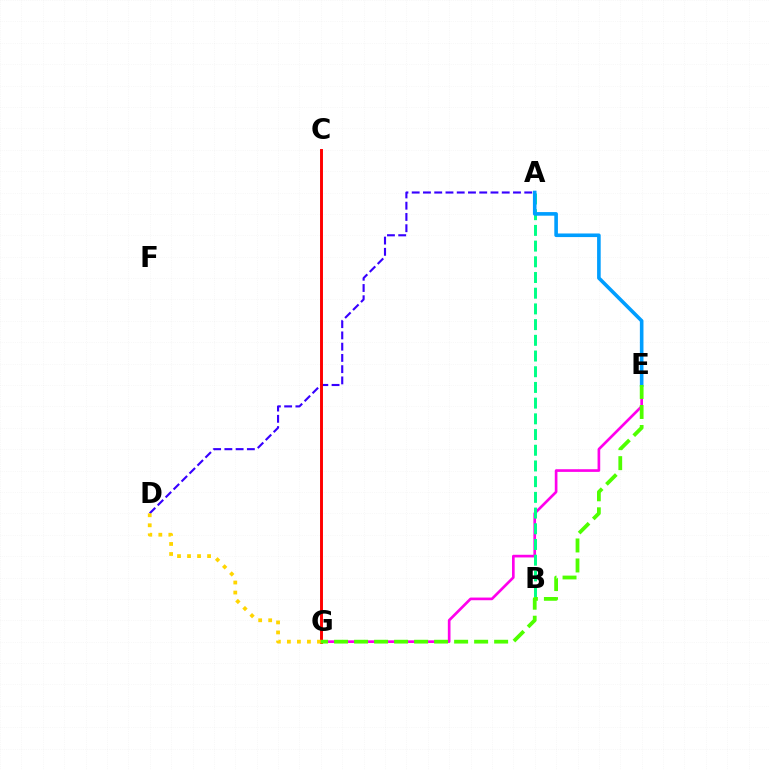{('E', 'G'): [{'color': '#ff00ed', 'line_style': 'solid', 'thickness': 1.92}, {'color': '#4fff00', 'line_style': 'dashed', 'thickness': 2.72}], ('A', 'B'): [{'color': '#00ff86', 'line_style': 'dashed', 'thickness': 2.13}], ('A', 'E'): [{'color': '#009eff', 'line_style': 'solid', 'thickness': 2.59}], ('A', 'D'): [{'color': '#3700ff', 'line_style': 'dashed', 'thickness': 1.53}], ('C', 'G'): [{'color': '#ff0000', 'line_style': 'solid', 'thickness': 2.11}], ('D', 'G'): [{'color': '#ffd500', 'line_style': 'dotted', 'thickness': 2.72}]}